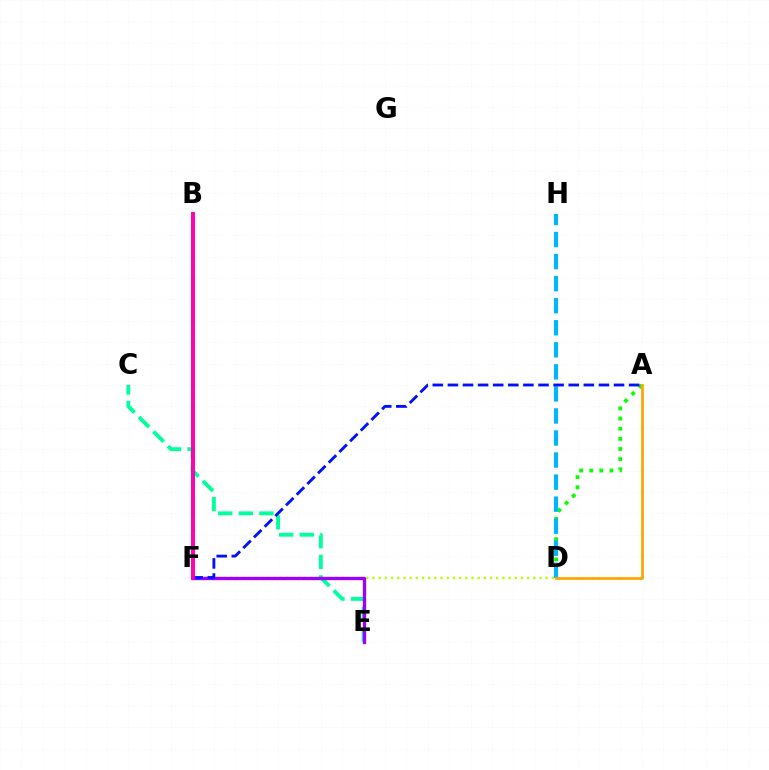{('A', 'D'): [{'color': '#08ff00', 'line_style': 'dotted', 'thickness': 2.75}, {'color': '#ffa500', 'line_style': 'solid', 'thickness': 1.97}], ('C', 'E'): [{'color': '#00ff9d', 'line_style': 'dashed', 'thickness': 2.8}], ('D', 'H'): [{'color': '#00b5ff', 'line_style': 'dashed', 'thickness': 3.0}], ('B', 'F'): [{'color': '#ff0000', 'line_style': 'solid', 'thickness': 2.66}, {'color': '#ff00bd', 'line_style': 'solid', 'thickness': 2.61}], ('D', 'F'): [{'color': '#b3ff00', 'line_style': 'dotted', 'thickness': 1.68}], ('E', 'F'): [{'color': '#9b00ff', 'line_style': 'solid', 'thickness': 2.41}], ('A', 'F'): [{'color': '#0010ff', 'line_style': 'dashed', 'thickness': 2.05}]}